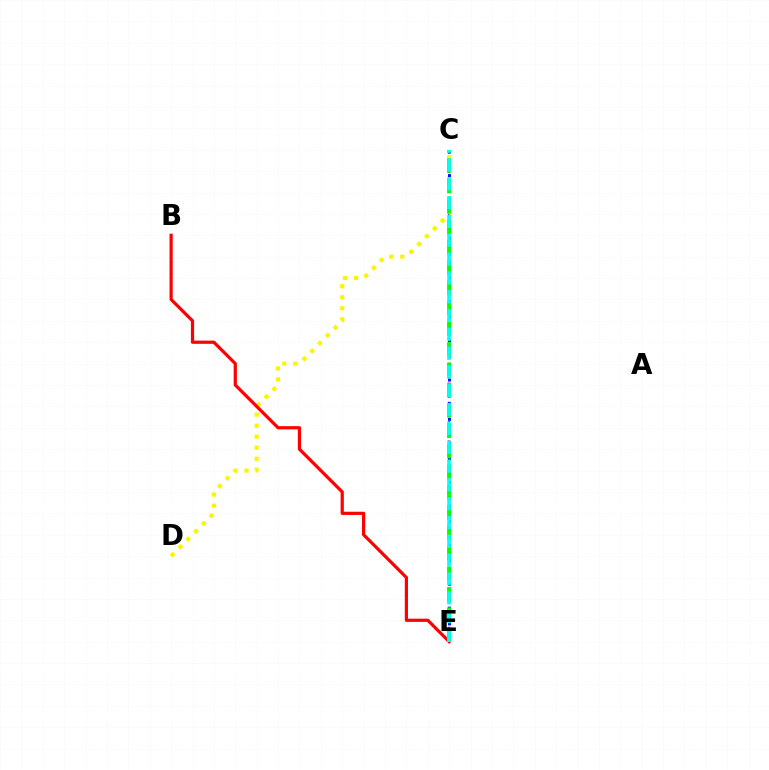{('C', 'E'): [{'color': '#ee00ff', 'line_style': 'dotted', 'thickness': 1.75}, {'color': '#0010ff', 'line_style': 'dotted', 'thickness': 2.14}, {'color': '#08ff00', 'line_style': 'dashed', 'thickness': 2.77}, {'color': '#00fff6', 'line_style': 'dashed', 'thickness': 2.56}], ('C', 'D'): [{'color': '#fcf500', 'line_style': 'dotted', 'thickness': 2.99}], ('B', 'E'): [{'color': '#ff0000', 'line_style': 'solid', 'thickness': 2.3}]}